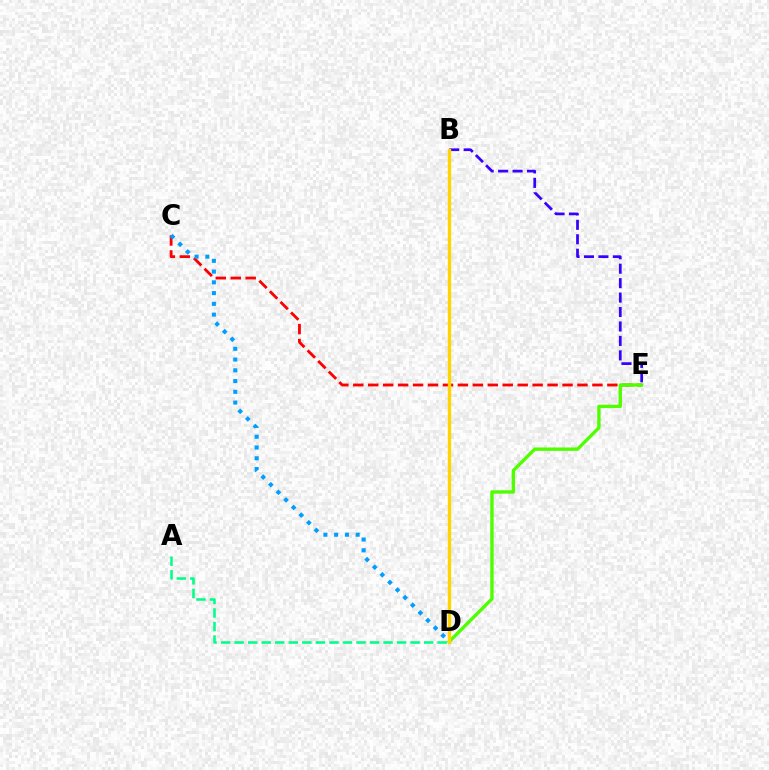{('B', 'E'): [{'color': '#3700ff', 'line_style': 'dashed', 'thickness': 1.96}], ('C', 'E'): [{'color': '#ff0000', 'line_style': 'dashed', 'thickness': 2.03}], ('C', 'D'): [{'color': '#009eff', 'line_style': 'dotted', 'thickness': 2.92}], ('A', 'D'): [{'color': '#00ff86', 'line_style': 'dashed', 'thickness': 1.84}], ('D', 'E'): [{'color': '#4fff00', 'line_style': 'solid', 'thickness': 2.43}], ('B', 'D'): [{'color': '#ff00ed', 'line_style': 'dashed', 'thickness': 2.02}, {'color': '#ffd500', 'line_style': 'solid', 'thickness': 2.41}]}